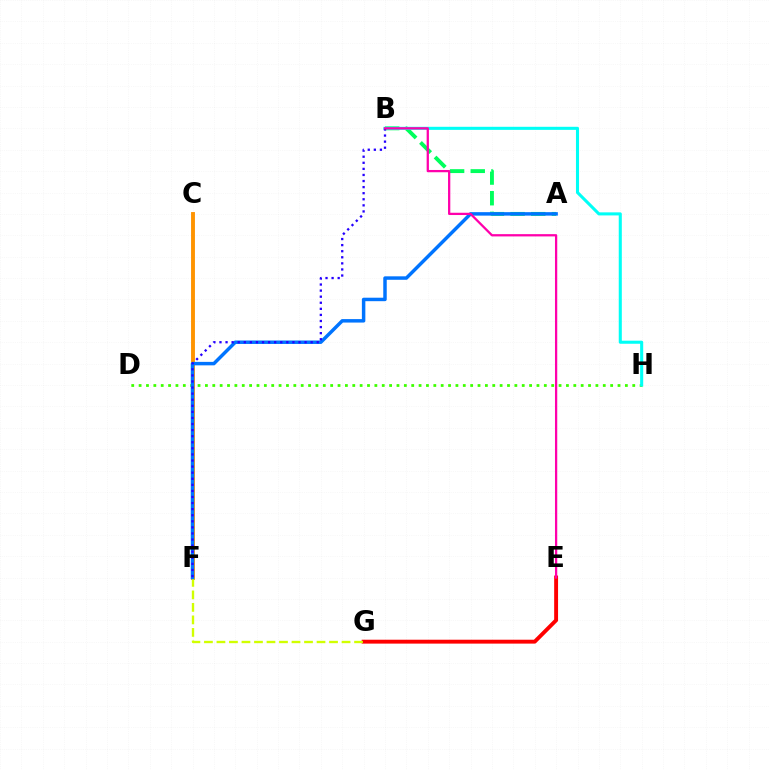{('C', 'F'): [{'color': '#b900ff', 'line_style': 'solid', 'thickness': 1.56}, {'color': '#ff9400', 'line_style': 'solid', 'thickness': 2.79}], ('A', 'B'): [{'color': '#00ff5c', 'line_style': 'dashed', 'thickness': 2.81}], ('D', 'H'): [{'color': '#3dff00', 'line_style': 'dotted', 'thickness': 2.0}], ('E', 'G'): [{'color': '#ff0000', 'line_style': 'solid', 'thickness': 2.8}], ('F', 'G'): [{'color': '#d1ff00', 'line_style': 'dashed', 'thickness': 1.7}], ('A', 'F'): [{'color': '#0074ff', 'line_style': 'solid', 'thickness': 2.5}], ('B', 'H'): [{'color': '#00fff6', 'line_style': 'solid', 'thickness': 2.21}], ('B', 'F'): [{'color': '#2500ff', 'line_style': 'dotted', 'thickness': 1.65}], ('B', 'E'): [{'color': '#ff00ac', 'line_style': 'solid', 'thickness': 1.63}]}